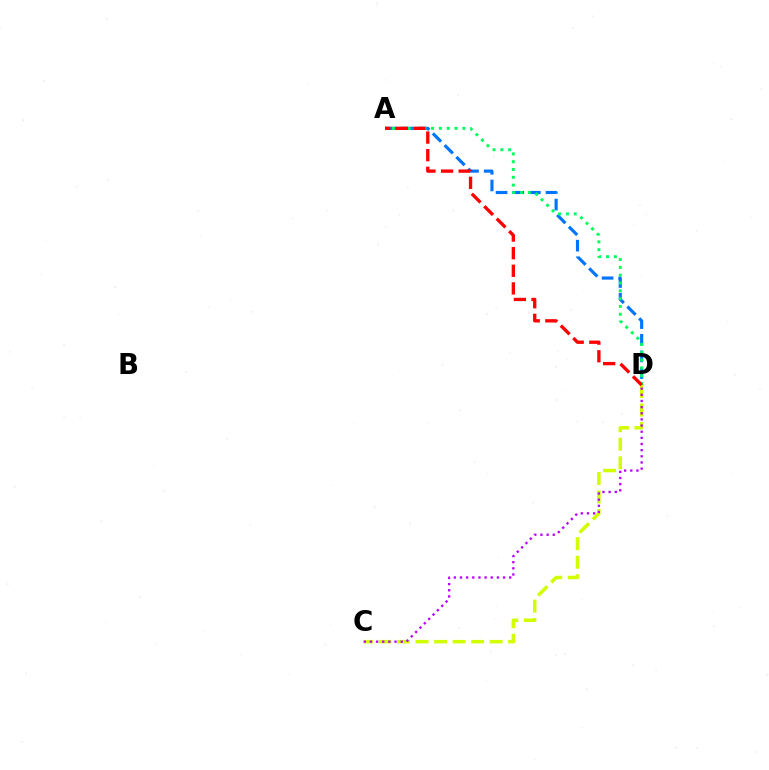{('A', 'D'): [{'color': '#0074ff', 'line_style': 'dashed', 'thickness': 2.26}, {'color': '#00ff5c', 'line_style': 'dotted', 'thickness': 2.12}, {'color': '#ff0000', 'line_style': 'dashed', 'thickness': 2.39}], ('C', 'D'): [{'color': '#d1ff00', 'line_style': 'dashed', 'thickness': 2.52}, {'color': '#b900ff', 'line_style': 'dotted', 'thickness': 1.67}]}